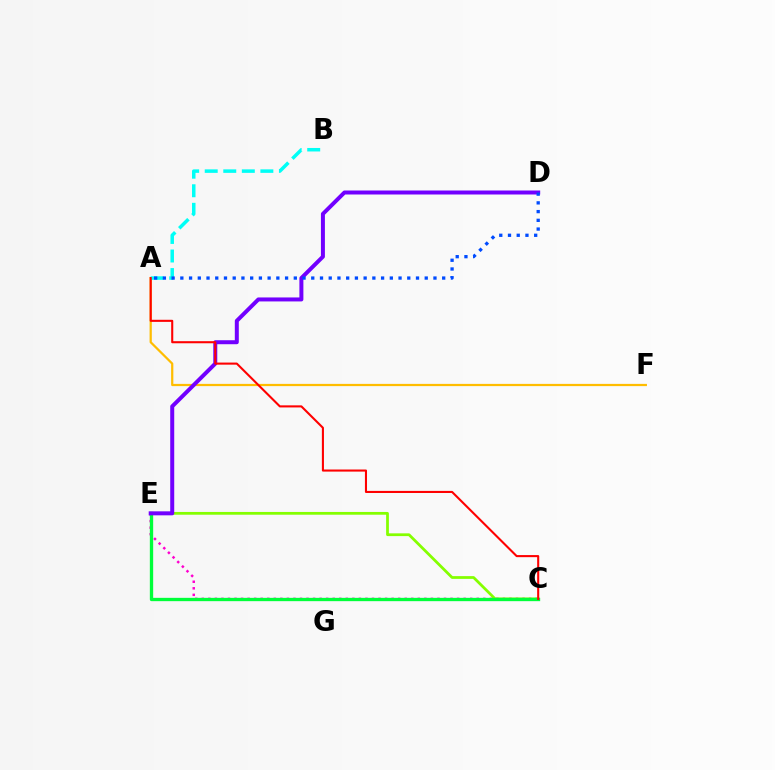{('C', 'E'): [{'color': '#ff00cf', 'line_style': 'dotted', 'thickness': 1.78}, {'color': '#84ff00', 'line_style': 'solid', 'thickness': 1.99}, {'color': '#00ff39', 'line_style': 'solid', 'thickness': 2.39}], ('A', 'F'): [{'color': '#ffbd00', 'line_style': 'solid', 'thickness': 1.6}], ('A', 'B'): [{'color': '#00fff6', 'line_style': 'dashed', 'thickness': 2.52}], ('D', 'E'): [{'color': '#7200ff', 'line_style': 'solid', 'thickness': 2.87}], ('A', 'C'): [{'color': '#ff0000', 'line_style': 'solid', 'thickness': 1.5}], ('A', 'D'): [{'color': '#004bff', 'line_style': 'dotted', 'thickness': 2.37}]}